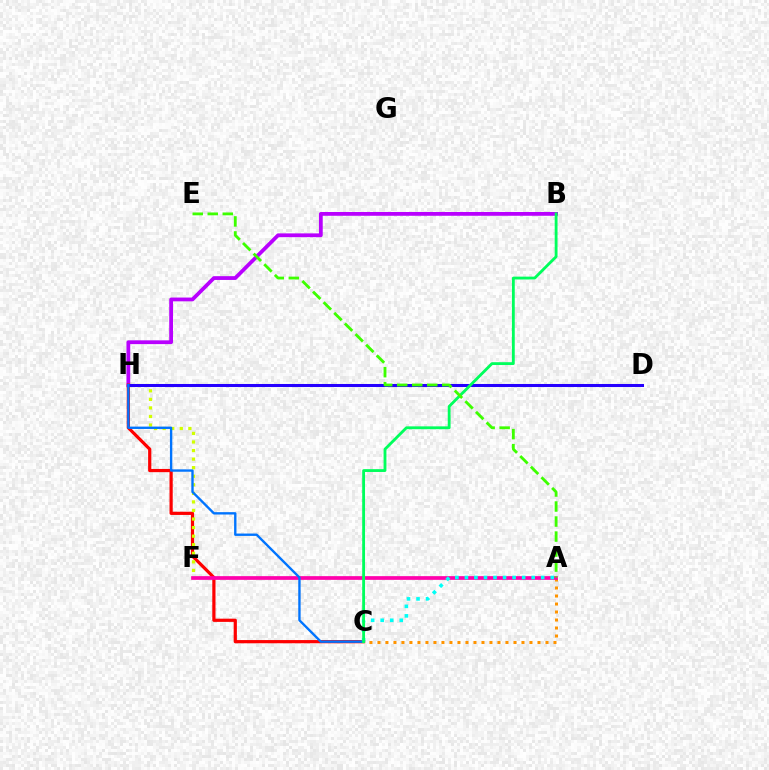{('B', 'H'): [{'color': '#b900ff', 'line_style': 'solid', 'thickness': 2.72}], ('C', 'H'): [{'color': '#ff0000', 'line_style': 'solid', 'thickness': 2.31}, {'color': '#0074ff', 'line_style': 'solid', 'thickness': 1.7}], ('F', 'H'): [{'color': '#d1ff00', 'line_style': 'dotted', 'thickness': 2.33}], ('A', 'C'): [{'color': '#ff9400', 'line_style': 'dotted', 'thickness': 2.17}, {'color': '#00fff6', 'line_style': 'dotted', 'thickness': 2.59}], ('A', 'F'): [{'color': '#ff00ac', 'line_style': 'solid', 'thickness': 2.67}], ('D', 'H'): [{'color': '#2500ff', 'line_style': 'solid', 'thickness': 2.19}], ('B', 'C'): [{'color': '#00ff5c', 'line_style': 'solid', 'thickness': 2.04}], ('A', 'E'): [{'color': '#3dff00', 'line_style': 'dashed', 'thickness': 2.04}]}